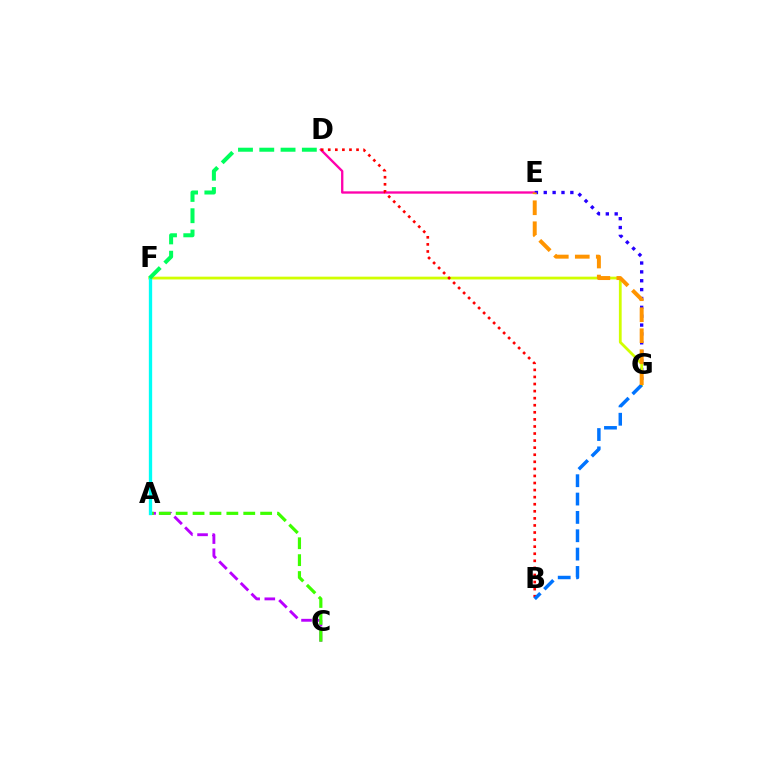{('A', 'C'): [{'color': '#b900ff', 'line_style': 'dashed', 'thickness': 2.06}, {'color': '#3dff00', 'line_style': 'dashed', 'thickness': 2.3}], ('D', 'E'): [{'color': '#ff00ac', 'line_style': 'solid', 'thickness': 1.68}], ('E', 'G'): [{'color': '#2500ff', 'line_style': 'dotted', 'thickness': 2.41}, {'color': '#ff9400', 'line_style': 'dashed', 'thickness': 2.85}], ('F', 'G'): [{'color': '#d1ff00', 'line_style': 'solid', 'thickness': 2.0}], ('B', 'D'): [{'color': '#ff0000', 'line_style': 'dotted', 'thickness': 1.92}], ('B', 'G'): [{'color': '#0074ff', 'line_style': 'dashed', 'thickness': 2.49}], ('A', 'F'): [{'color': '#00fff6', 'line_style': 'solid', 'thickness': 2.39}], ('D', 'F'): [{'color': '#00ff5c', 'line_style': 'dashed', 'thickness': 2.89}]}